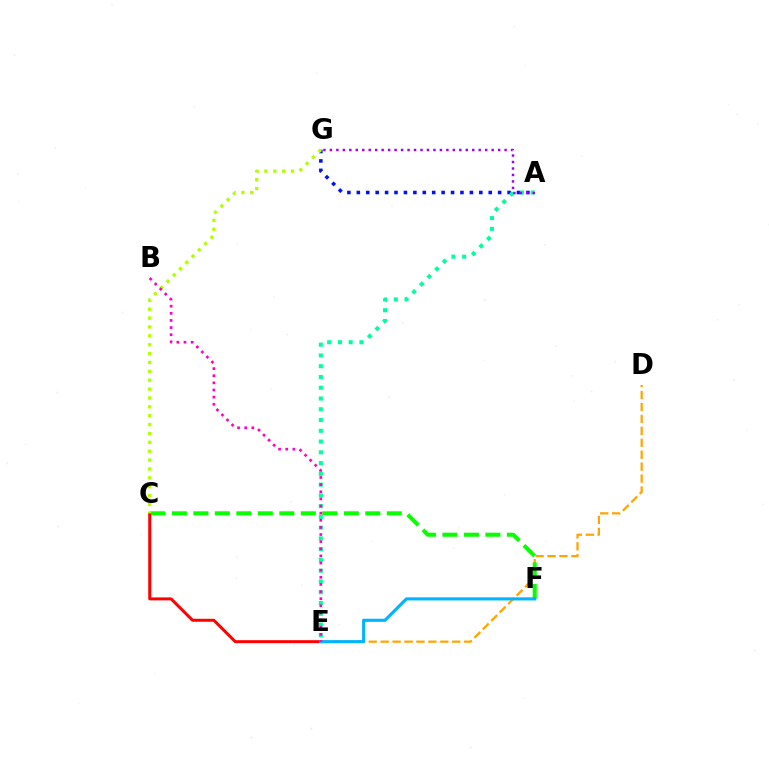{('A', 'G'): [{'color': '#0010ff', 'line_style': 'dotted', 'thickness': 2.56}, {'color': '#9b00ff', 'line_style': 'dotted', 'thickness': 1.76}], ('D', 'E'): [{'color': '#ffa500', 'line_style': 'dashed', 'thickness': 1.62}], ('C', 'F'): [{'color': '#08ff00', 'line_style': 'dashed', 'thickness': 2.92}], ('A', 'E'): [{'color': '#00ff9d', 'line_style': 'dotted', 'thickness': 2.92}], ('C', 'E'): [{'color': '#ff0000', 'line_style': 'solid', 'thickness': 2.14}], ('E', 'F'): [{'color': '#00b5ff', 'line_style': 'solid', 'thickness': 2.23}], ('C', 'G'): [{'color': '#b3ff00', 'line_style': 'dotted', 'thickness': 2.41}], ('B', 'E'): [{'color': '#ff00bd', 'line_style': 'dotted', 'thickness': 1.94}]}